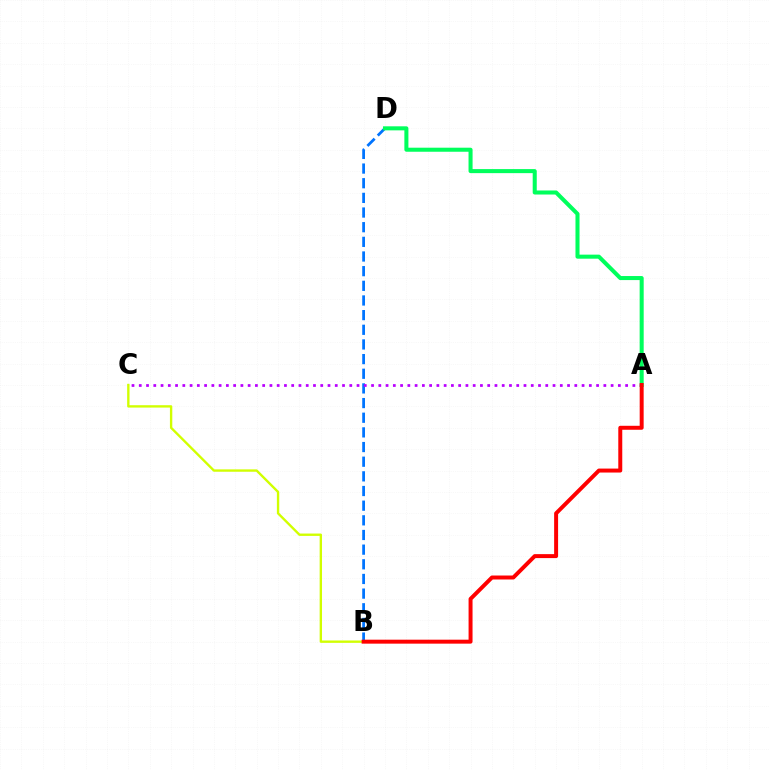{('B', 'D'): [{'color': '#0074ff', 'line_style': 'dashed', 'thickness': 1.99}], ('A', 'D'): [{'color': '#00ff5c', 'line_style': 'solid', 'thickness': 2.91}], ('A', 'C'): [{'color': '#b900ff', 'line_style': 'dotted', 'thickness': 1.97}], ('B', 'C'): [{'color': '#d1ff00', 'line_style': 'solid', 'thickness': 1.71}], ('A', 'B'): [{'color': '#ff0000', 'line_style': 'solid', 'thickness': 2.86}]}